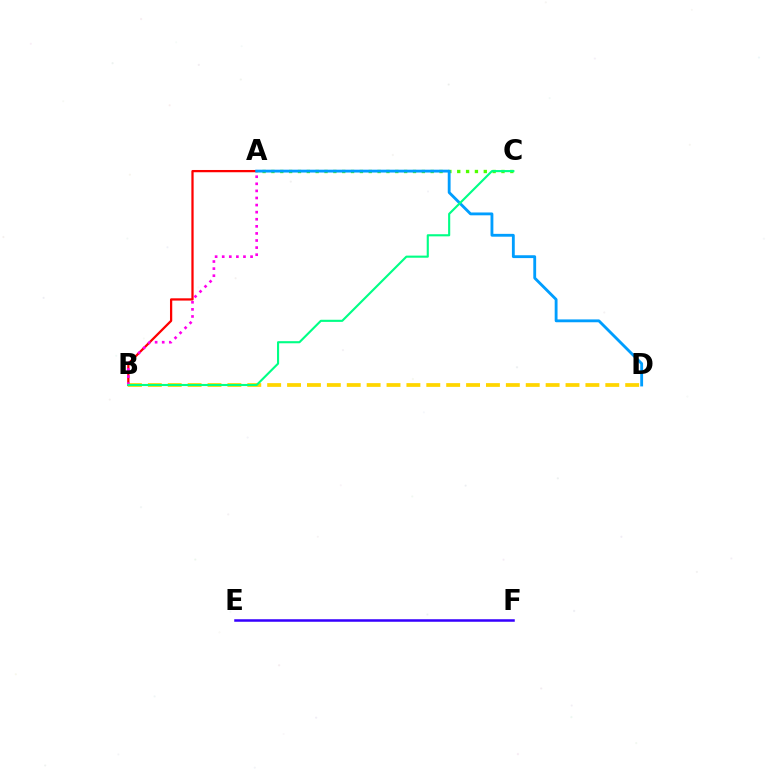{('A', 'C'): [{'color': '#4fff00', 'line_style': 'dotted', 'thickness': 2.4}], ('A', 'B'): [{'color': '#ff0000', 'line_style': 'solid', 'thickness': 1.63}, {'color': '#ff00ed', 'line_style': 'dotted', 'thickness': 1.93}], ('B', 'D'): [{'color': '#ffd500', 'line_style': 'dashed', 'thickness': 2.7}], ('A', 'D'): [{'color': '#009eff', 'line_style': 'solid', 'thickness': 2.04}], ('E', 'F'): [{'color': '#3700ff', 'line_style': 'solid', 'thickness': 1.82}], ('B', 'C'): [{'color': '#00ff86', 'line_style': 'solid', 'thickness': 1.53}]}